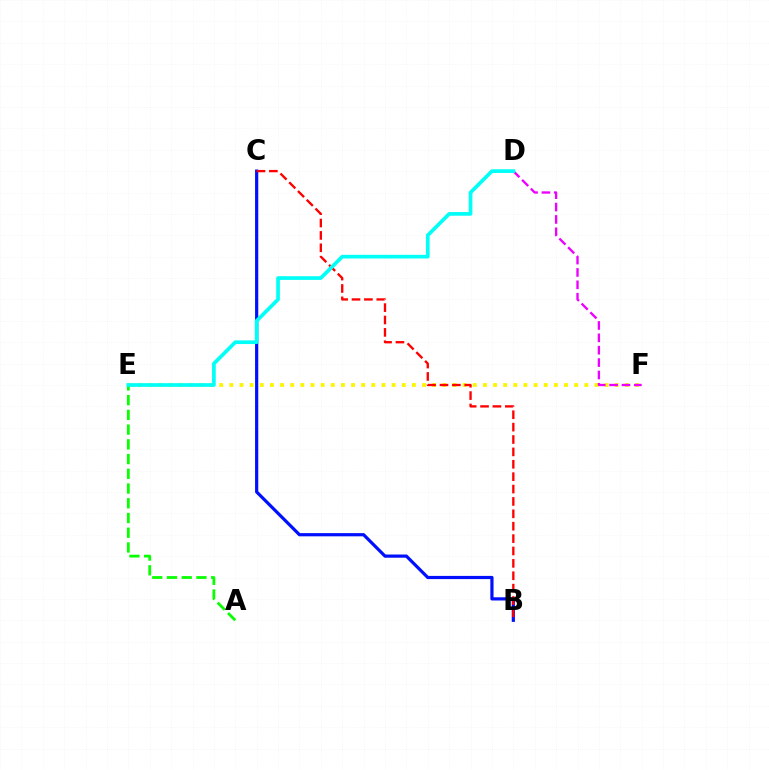{('B', 'C'): [{'color': '#0010ff', 'line_style': 'solid', 'thickness': 2.3}, {'color': '#ff0000', 'line_style': 'dashed', 'thickness': 1.68}], ('E', 'F'): [{'color': '#fcf500', 'line_style': 'dotted', 'thickness': 2.76}], ('A', 'E'): [{'color': '#08ff00', 'line_style': 'dashed', 'thickness': 2.0}], ('D', 'F'): [{'color': '#ee00ff', 'line_style': 'dashed', 'thickness': 1.68}], ('D', 'E'): [{'color': '#00fff6', 'line_style': 'solid', 'thickness': 2.66}]}